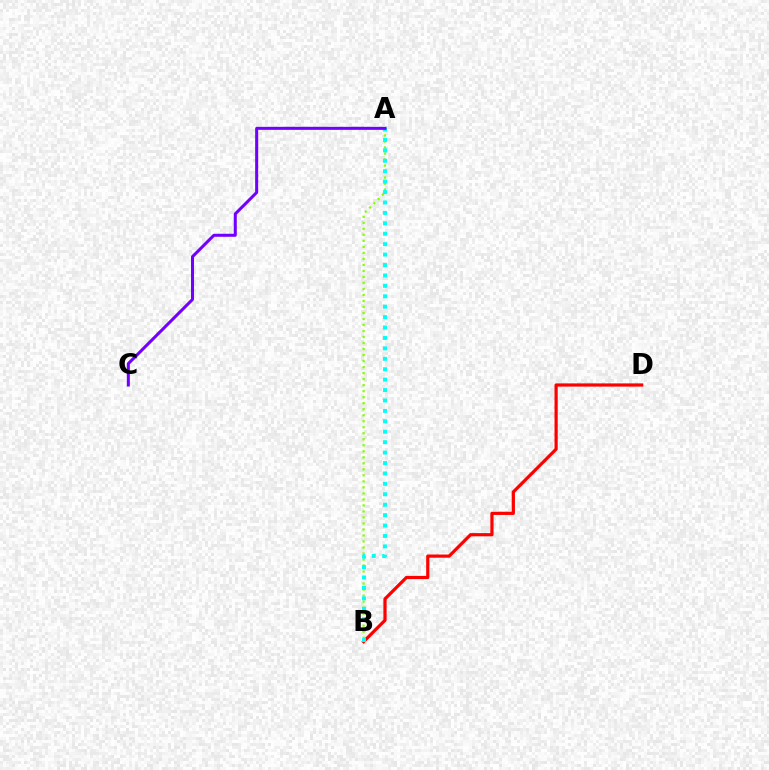{('A', 'B'): [{'color': '#84ff00', 'line_style': 'dotted', 'thickness': 1.63}, {'color': '#00fff6', 'line_style': 'dotted', 'thickness': 2.83}], ('B', 'D'): [{'color': '#ff0000', 'line_style': 'solid', 'thickness': 2.31}], ('A', 'C'): [{'color': '#7200ff', 'line_style': 'solid', 'thickness': 2.18}]}